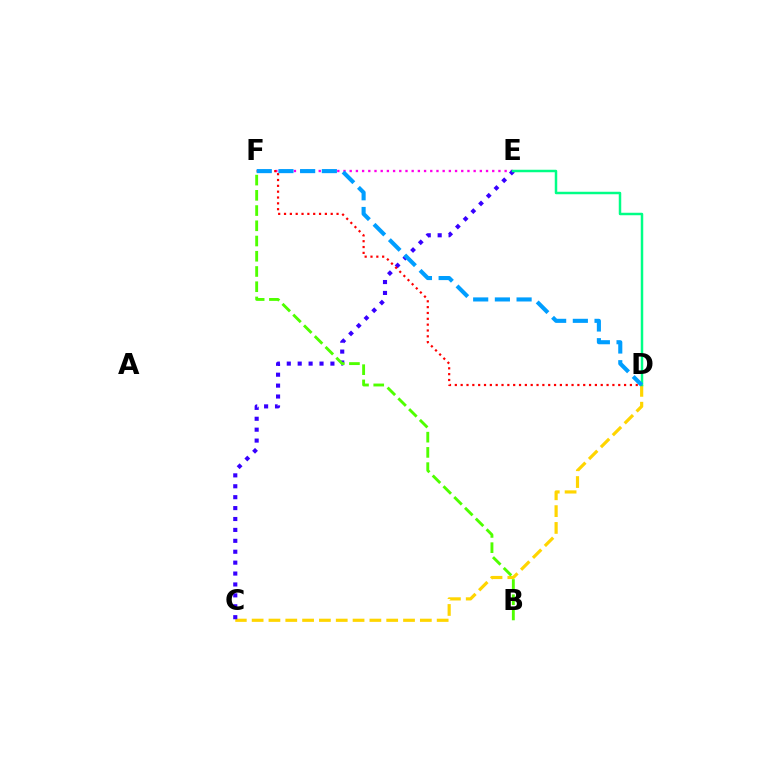{('E', 'F'): [{'color': '#ff00ed', 'line_style': 'dotted', 'thickness': 1.68}], ('C', 'D'): [{'color': '#ffd500', 'line_style': 'dashed', 'thickness': 2.29}], ('C', 'E'): [{'color': '#3700ff', 'line_style': 'dotted', 'thickness': 2.96}], ('D', 'E'): [{'color': '#00ff86', 'line_style': 'solid', 'thickness': 1.79}], ('D', 'F'): [{'color': '#ff0000', 'line_style': 'dotted', 'thickness': 1.59}, {'color': '#009eff', 'line_style': 'dashed', 'thickness': 2.95}], ('B', 'F'): [{'color': '#4fff00', 'line_style': 'dashed', 'thickness': 2.07}]}